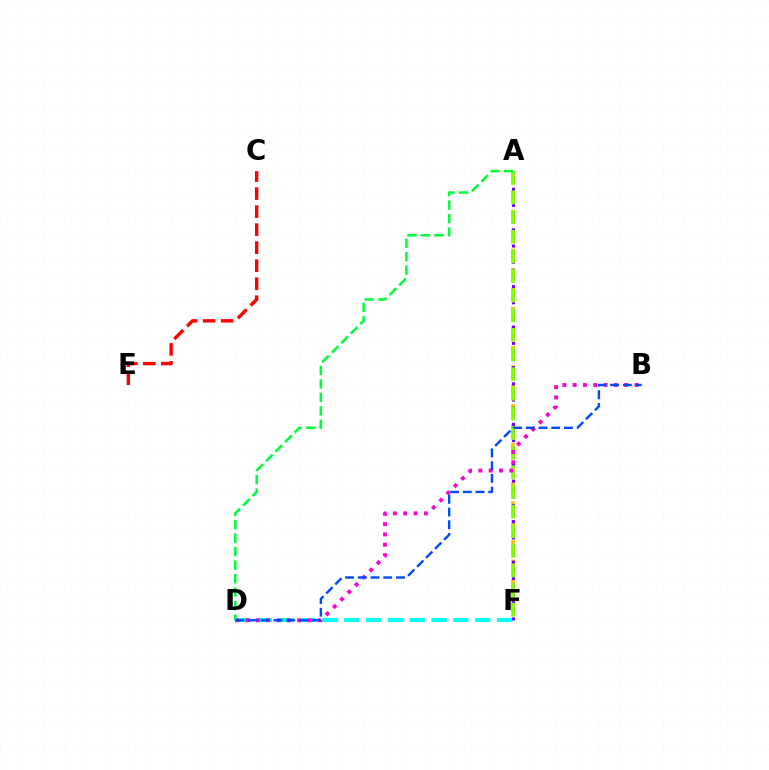{('D', 'F'): [{'color': '#00fff6', 'line_style': 'dashed', 'thickness': 2.97}], ('C', 'E'): [{'color': '#ff0000', 'line_style': 'dashed', 'thickness': 2.45}], ('A', 'F'): [{'color': '#ffbd00', 'line_style': 'dashed', 'thickness': 2.64}, {'color': '#7200ff', 'line_style': 'dotted', 'thickness': 2.2}, {'color': '#84ff00', 'line_style': 'dashed', 'thickness': 2.67}], ('B', 'D'): [{'color': '#ff00cf', 'line_style': 'dotted', 'thickness': 2.8}, {'color': '#004bff', 'line_style': 'dashed', 'thickness': 1.73}], ('A', 'D'): [{'color': '#00ff39', 'line_style': 'dashed', 'thickness': 1.83}]}